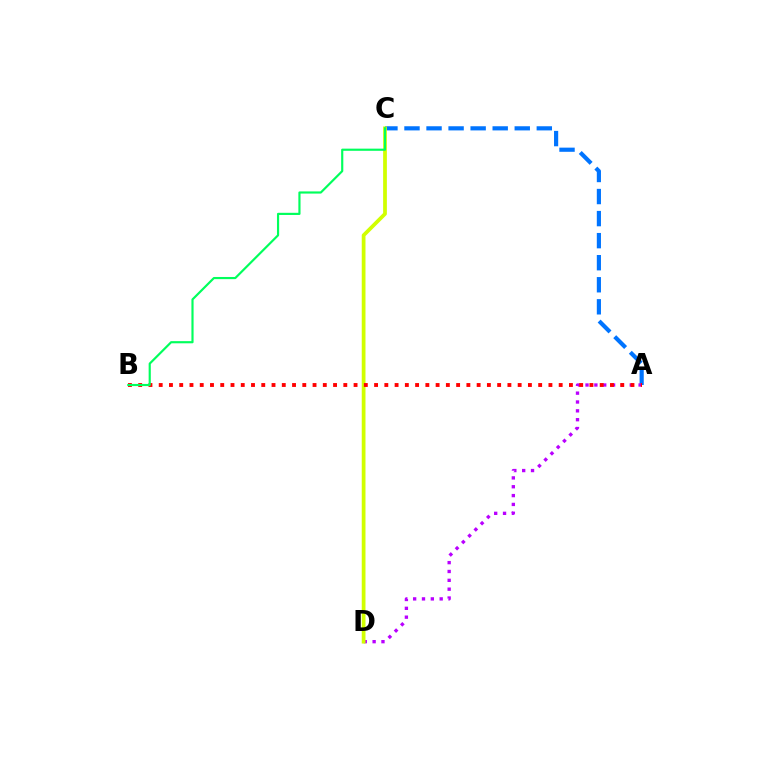{('A', 'C'): [{'color': '#0074ff', 'line_style': 'dashed', 'thickness': 3.0}], ('A', 'D'): [{'color': '#b900ff', 'line_style': 'dotted', 'thickness': 2.4}], ('C', 'D'): [{'color': '#d1ff00', 'line_style': 'solid', 'thickness': 2.7}], ('A', 'B'): [{'color': '#ff0000', 'line_style': 'dotted', 'thickness': 2.79}], ('B', 'C'): [{'color': '#00ff5c', 'line_style': 'solid', 'thickness': 1.56}]}